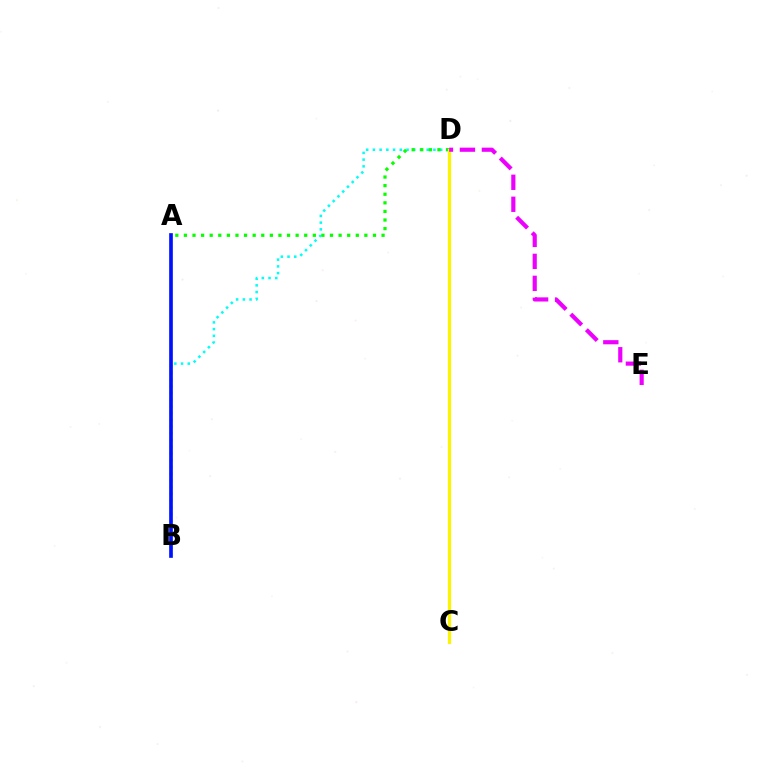{('B', 'D'): [{'color': '#00fff6', 'line_style': 'dotted', 'thickness': 1.83}], ('A', 'D'): [{'color': '#08ff00', 'line_style': 'dotted', 'thickness': 2.33}], ('A', 'B'): [{'color': '#0010ff', 'line_style': 'solid', 'thickness': 2.64}], ('C', 'D'): [{'color': '#ff0000', 'line_style': 'solid', 'thickness': 2.19}, {'color': '#fcf500', 'line_style': 'solid', 'thickness': 2.25}], ('D', 'E'): [{'color': '#ee00ff', 'line_style': 'dashed', 'thickness': 2.99}]}